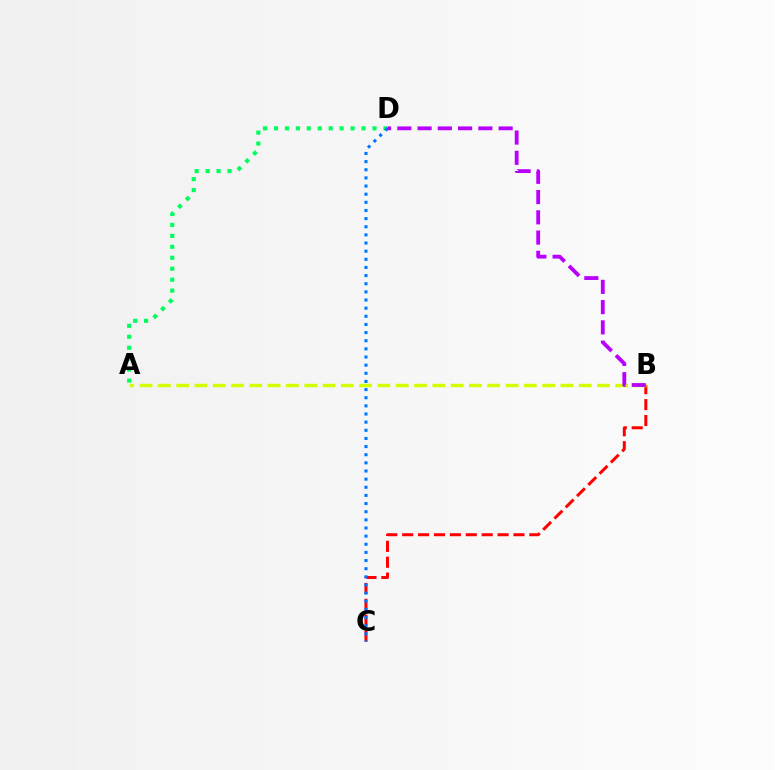{('A', 'D'): [{'color': '#00ff5c', 'line_style': 'dotted', 'thickness': 2.97}], ('B', 'C'): [{'color': '#ff0000', 'line_style': 'dashed', 'thickness': 2.16}], ('C', 'D'): [{'color': '#0074ff', 'line_style': 'dotted', 'thickness': 2.21}], ('A', 'B'): [{'color': '#d1ff00', 'line_style': 'dashed', 'thickness': 2.49}], ('B', 'D'): [{'color': '#b900ff', 'line_style': 'dashed', 'thickness': 2.75}]}